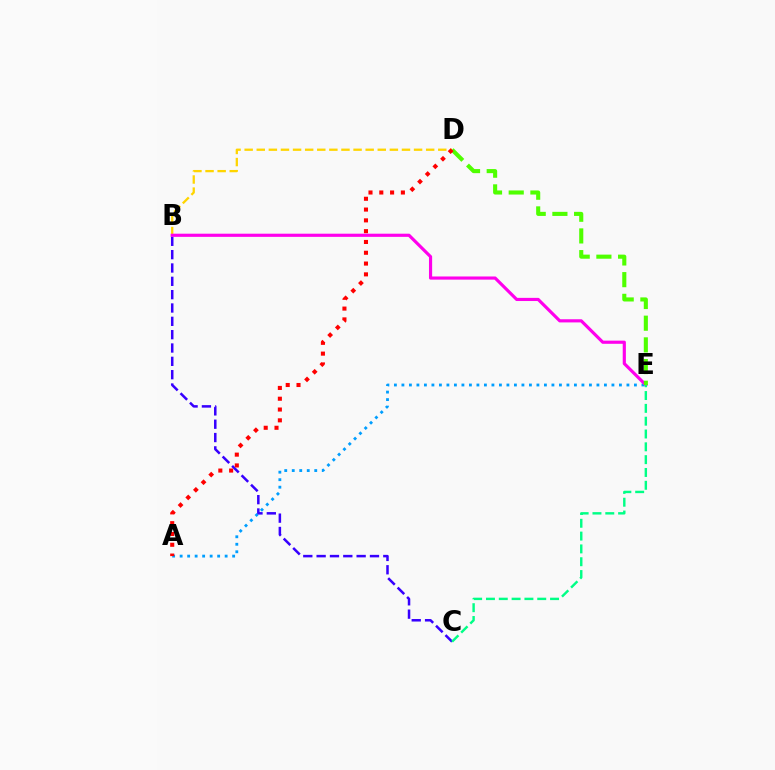{('B', 'D'): [{'color': '#ffd500', 'line_style': 'dashed', 'thickness': 1.64}], ('A', 'E'): [{'color': '#009eff', 'line_style': 'dotted', 'thickness': 2.04}], ('B', 'C'): [{'color': '#3700ff', 'line_style': 'dashed', 'thickness': 1.81}], ('B', 'E'): [{'color': '#ff00ed', 'line_style': 'solid', 'thickness': 2.27}], ('D', 'E'): [{'color': '#4fff00', 'line_style': 'dashed', 'thickness': 2.95}], ('C', 'E'): [{'color': '#00ff86', 'line_style': 'dashed', 'thickness': 1.74}], ('A', 'D'): [{'color': '#ff0000', 'line_style': 'dotted', 'thickness': 2.93}]}